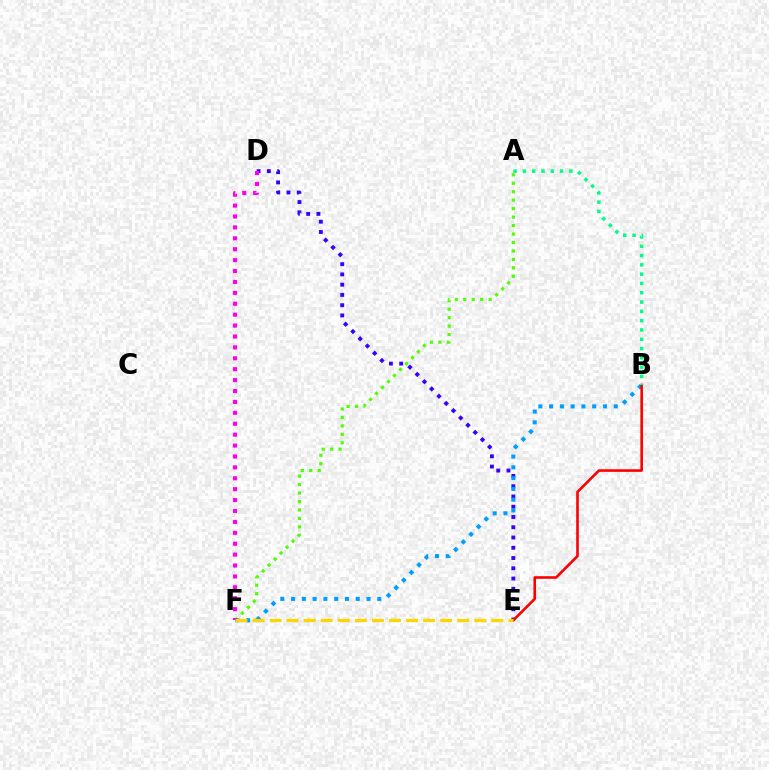{('D', 'E'): [{'color': '#3700ff', 'line_style': 'dotted', 'thickness': 2.79}], ('A', 'F'): [{'color': '#4fff00', 'line_style': 'dotted', 'thickness': 2.3}], ('B', 'F'): [{'color': '#009eff', 'line_style': 'dotted', 'thickness': 2.93}], ('D', 'F'): [{'color': '#ff00ed', 'line_style': 'dotted', 'thickness': 2.96}], ('B', 'E'): [{'color': '#ff0000', 'line_style': 'solid', 'thickness': 1.88}], ('E', 'F'): [{'color': '#ffd500', 'line_style': 'dashed', 'thickness': 2.32}], ('A', 'B'): [{'color': '#00ff86', 'line_style': 'dotted', 'thickness': 2.53}]}